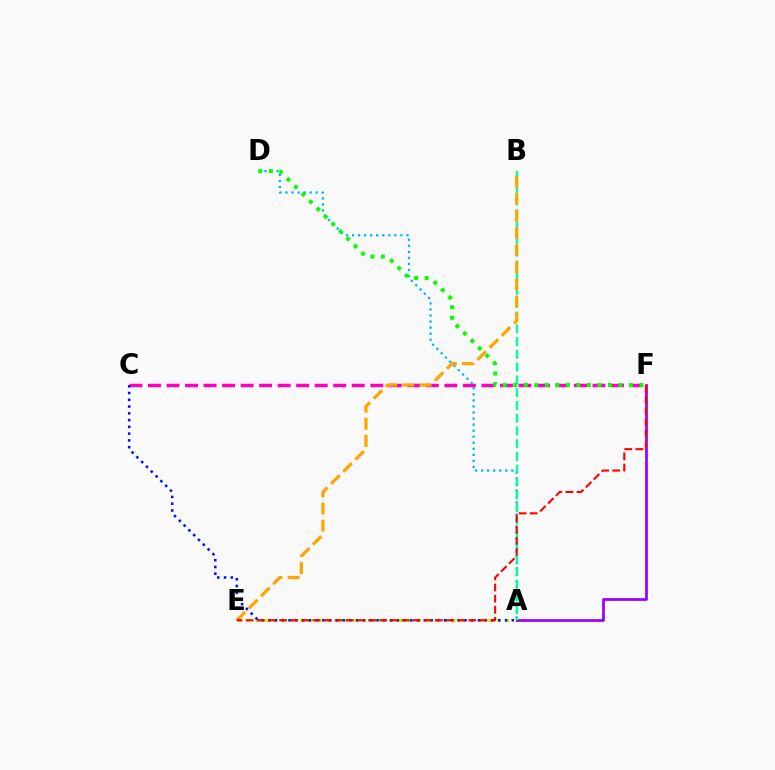{('C', 'F'): [{'color': '#ff00bd', 'line_style': 'dashed', 'thickness': 2.52}], ('A', 'D'): [{'color': '#00b5ff', 'line_style': 'dotted', 'thickness': 1.64}], ('A', 'E'): [{'color': '#b3ff00', 'line_style': 'dotted', 'thickness': 2.43}], ('A', 'F'): [{'color': '#9b00ff', 'line_style': 'solid', 'thickness': 1.96}], ('A', 'B'): [{'color': '#00ff9d', 'line_style': 'dashed', 'thickness': 1.74}], ('B', 'E'): [{'color': '#ffa500', 'line_style': 'dashed', 'thickness': 2.33}], ('A', 'C'): [{'color': '#0010ff', 'line_style': 'dotted', 'thickness': 1.84}], ('D', 'F'): [{'color': '#08ff00', 'line_style': 'dotted', 'thickness': 2.86}], ('E', 'F'): [{'color': '#ff0000', 'line_style': 'dashed', 'thickness': 1.51}]}